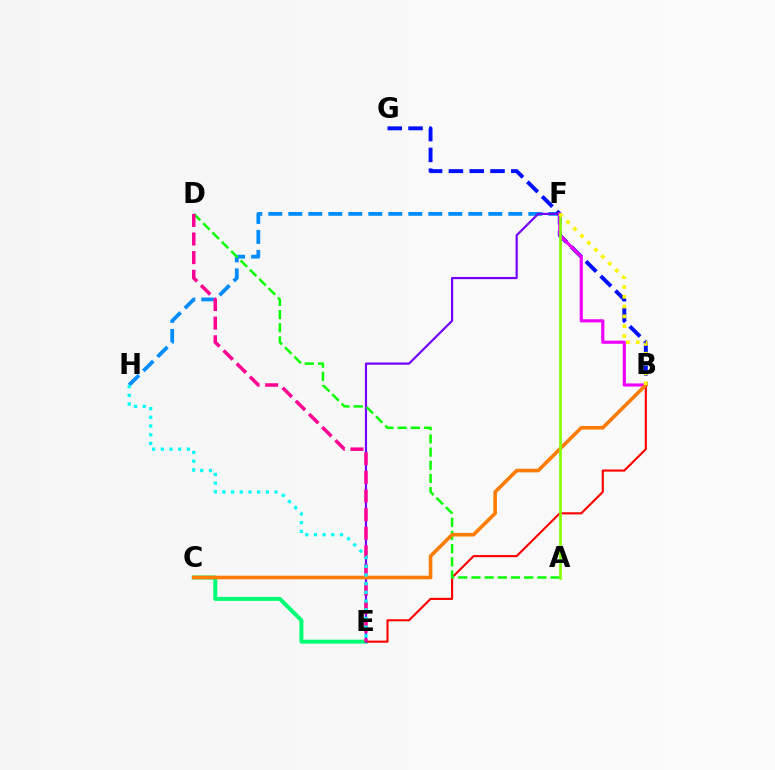{('C', 'E'): [{'color': '#00ff74', 'line_style': 'solid', 'thickness': 2.87}], ('F', 'H'): [{'color': '#008cff', 'line_style': 'dashed', 'thickness': 2.72}], ('B', 'G'): [{'color': '#0010ff', 'line_style': 'dashed', 'thickness': 2.82}], ('B', 'E'): [{'color': '#ff0000', 'line_style': 'solid', 'thickness': 1.53}], ('E', 'F'): [{'color': '#7200ff', 'line_style': 'solid', 'thickness': 1.57}], ('A', 'D'): [{'color': '#08ff00', 'line_style': 'dashed', 'thickness': 1.79}], ('D', 'E'): [{'color': '#ff0094', 'line_style': 'dashed', 'thickness': 2.53}], ('B', 'F'): [{'color': '#ee00ff', 'line_style': 'solid', 'thickness': 2.27}, {'color': '#fcf500', 'line_style': 'dotted', 'thickness': 2.67}], ('B', 'C'): [{'color': '#ff7c00', 'line_style': 'solid', 'thickness': 2.59}], ('A', 'F'): [{'color': '#84ff00', 'line_style': 'solid', 'thickness': 1.91}], ('E', 'H'): [{'color': '#00fff6', 'line_style': 'dotted', 'thickness': 2.36}]}